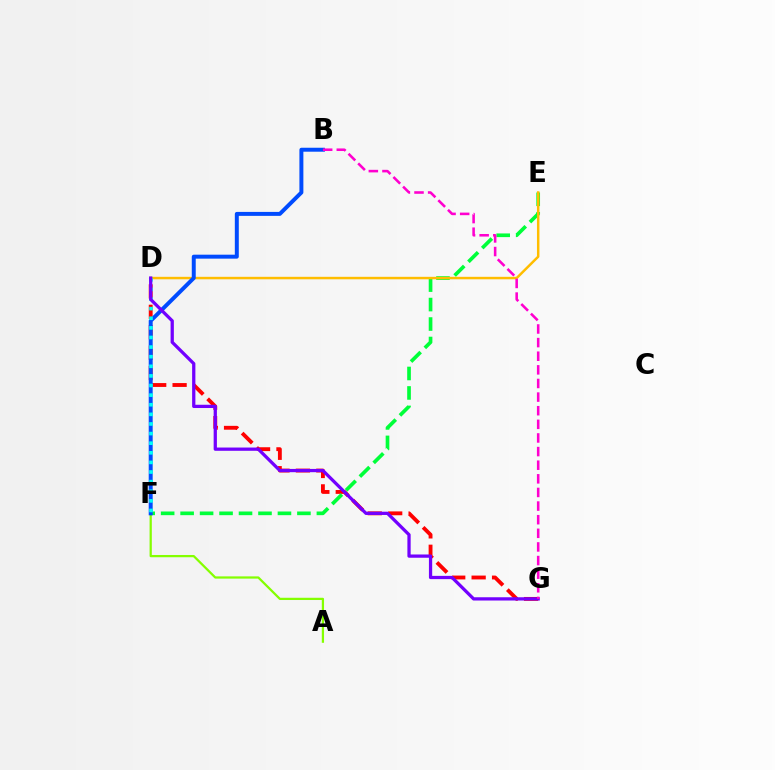{('A', 'F'): [{'color': '#84ff00', 'line_style': 'solid', 'thickness': 1.61}], ('D', 'G'): [{'color': '#ff0000', 'line_style': 'dashed', 'thickness': 2.77}, {'color': '#7200ff', 'line_style': 'solid', 'thickness': 2.35}], ('E', 'F'): [{'color': '#00ff39', 'line_style': 'dashed', 'thickness': 2.64}], ('D', 'E'): [{'color': '#ffbd00', 'line_style': 'solid', 'thickness': 1.78}], ('B', 'F'): [{'color': '#004bff', 'line_style': 'solid', 'thickness': 2.85}], ('D', 'F'): [{'color': '#00fff6', 'line_style': 'dotted', 'thickness': 2.61}], ('B', 'G'): [{'color': '#ff00cf', 'line_style': 'dashed', 'thickness': 1.85}]}